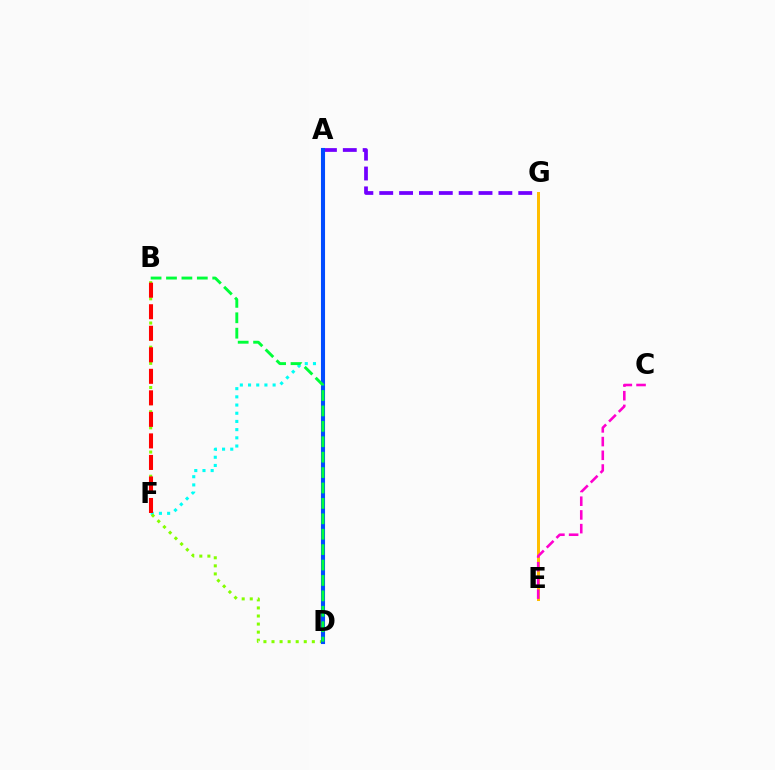{('A', 'G'): [{'color': '#7200ff', 'line_style': 'dashed', 'thickness': 2.7}], ('E', 'G'): [{'color': '#ffbd00', 'line_style': 'solid', 'thickness': 2.15}], ('A', 'F'): [{'color': '#00fff6', 'line_style': 'dotted', 'thickness': 2.23}], ('B', 'D'): [{'color': '#84ff00', 'line_style': 'dotted', 'thickness': 2.19}, {'color': '#00ff39', 'line_style': 'dashed', 'thickness': 2.09}], ('A', 'D'): [{'color': '#004bff', 'line_style': 'solid', 'thickness': 2.94}], ('B', 'F'): [{'color': '#ff0000', 'line_style': 'dashed', 'thickness': 2.92}], ('C', 'E'): [{'color': '#ff00cf', 'line_style': 'dashed', 'thickness': 1.86}]}